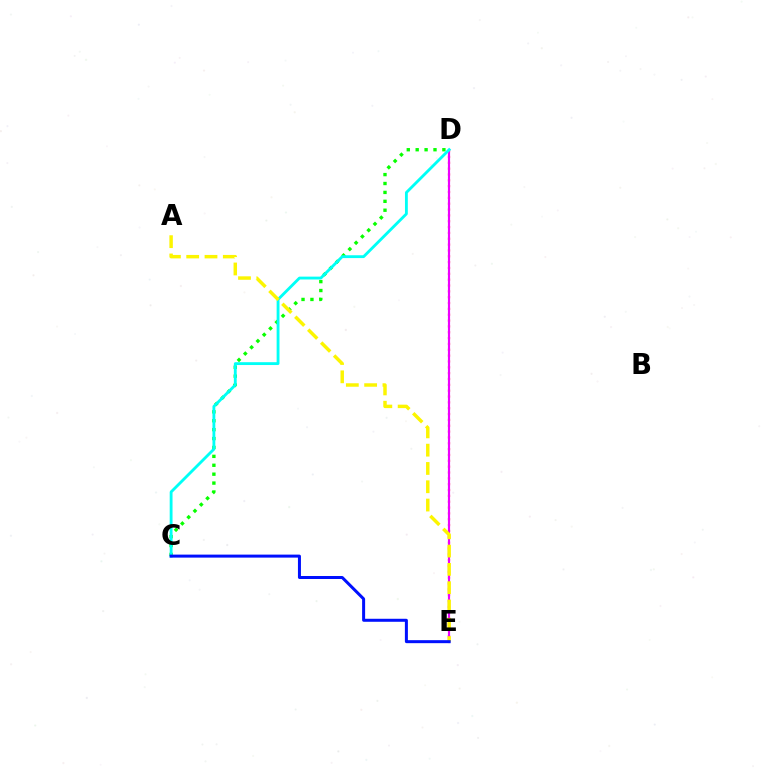{('C', 'D'): [{'color': '#08ff00', 'line_style': 'dotted', 'thickness': 2.42}, {'color': '#00fff6', 'line_style': 'solid', 'thickness': 2.05}], ('D', 'E'): [{'color': '#ff0000', 'line_style': 'dotted', 'thickness': 1.59}, {'color': '#ee00ff', 'line_style': 'solid', 'thickness': 1.55}], ('A', 'E'): [{'color': '#fcf500', 'line_style': 'dashed', 'thickness': 2.49}], ('C', 'E'): [{'color': '#0010ff', 'line_style': 'solid', 'thickness': 2.16}]}